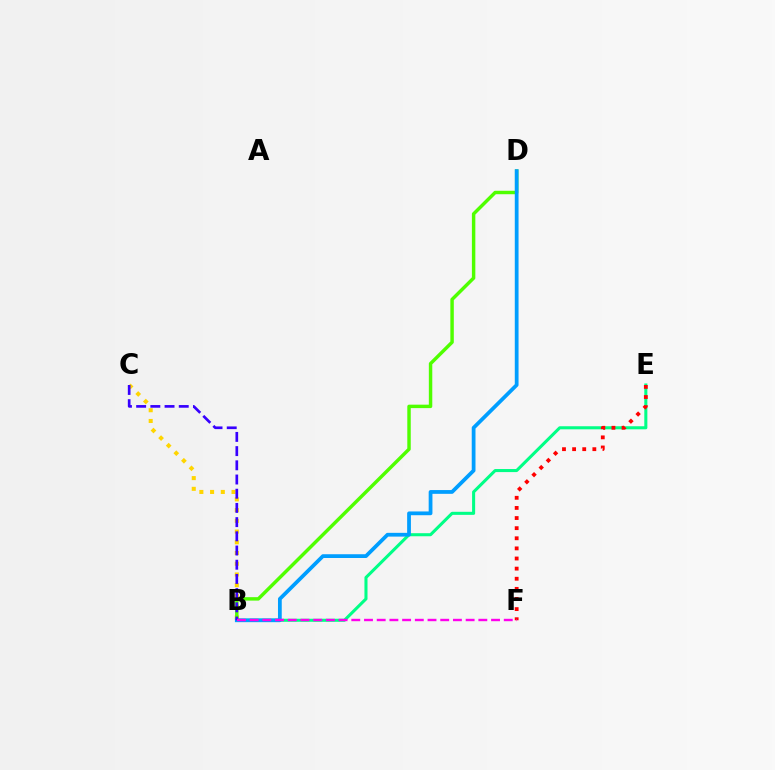{('B', 'E'): [{'color': '#00ff86', 'line_style': 'solid', 'thickness': 2.2}], ('B', 'C'): [{'color': '#ffd500', 'line_style': 'dotted', 'thickness': 2.91}, {'color': '#3700ff', 'line_style': 'dashed', 'thickness': 1.93}], ('B', 'D'): [{'color': '#4fff00', 'line_style': 'solid', 'thickness': 2.48}, {'color': '#009eff', 'line_style': 'solid', 'thickness': 2.71}], ('E', 'F'): [{'color': '#ff0000', 'line_style': 'dotted', 'thickness': 2.75}], ('B', 'F'): [{'color': '#ff00ed', 'line_style': 'dashed', 'thickness': 1.73}]}